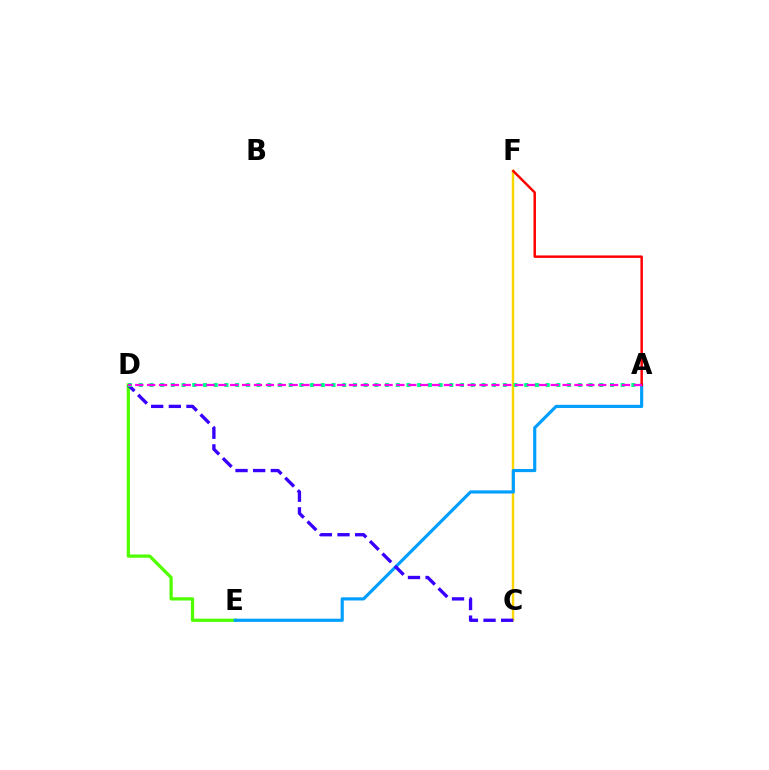{('D', 'E'): [{'color': '#4fff00', 'line_style': 'solid', 'thickness': 2.34}], ('C', 'F'): [{'color': '#ffd500', 'line_style': 'solid', 'thickness': 1.76}], ('A', 'E'): [{'color': '#009eff', 'line_style': 'solid', 'thickness': 2.27}], ('C', 'D'): [{'color': '#3700ff', 'line_style': 'dashed', 'thickness': 2.4}], ('A', 'F'): [{'color': '#ff0000', 'line_style': 'solid', 'thickness': 1.78}], ('A', 'D'): [{'color': '#00ff86', 'line_style': 'dotted', 'thickness': 2.91}, {'color': '#ff00ed', 'line_style': 'dashed', 'thickness': 1.61}]}